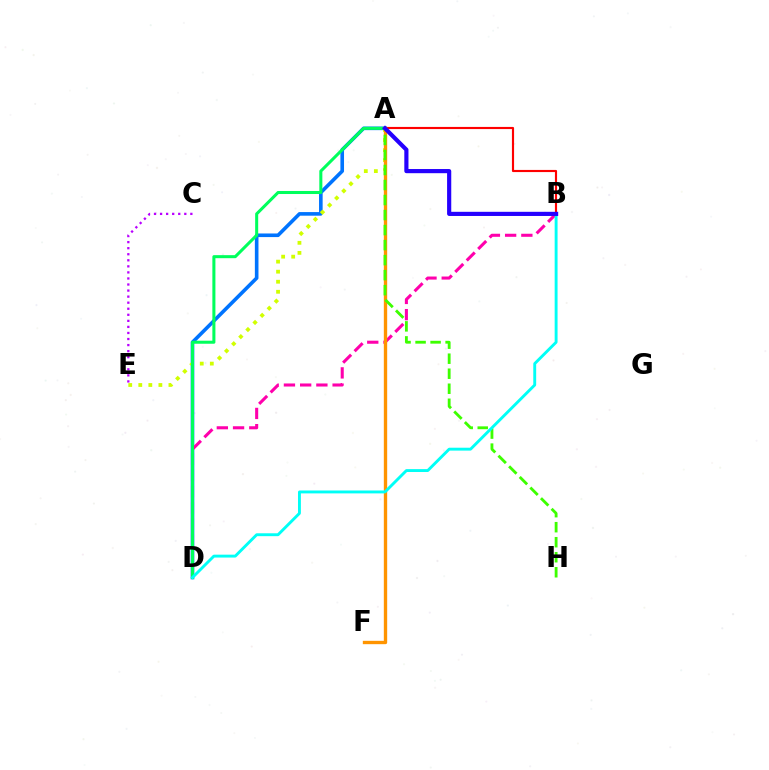{('A', 'D'): [{'color': '#0074ff', 'line_style': 'solid', 'thickness': 2.6}, {'color': '#00ff5c', 'line_style': 'solid', 'thickness': 2.19}], ('B', 'D'): [{'color': '#ff00ac', 'line_style': 'dashed', 'thickness': 2.2}, {'color': '#00fff6', 'line_style': 'solid', 'thickness': 2.08}], ('A', 'B'): [{'color': '#ff0000', 'line_style': 'solid', 'thickness': 1.55}, {'color': '#2500ff', 'line_style': 'solid', 'thickness': 3.0}], ('A', 'E'): [{'color': '#d1ff00', 'line_style': 'dotted', 'thickness': 2.73}], ('A', 'F'): [{'color': '#ff9400', 'line_style': 'solid', 'thickness': 2.41}], ('A', 'H'): [{'color': '#3dff00', 'line_style': 'dashed', 'thickness': 2.04}], ('C', 'E'): [{'color': '#b900ff', 'line_style': 'dotted', 'thickness': 1.65}]}